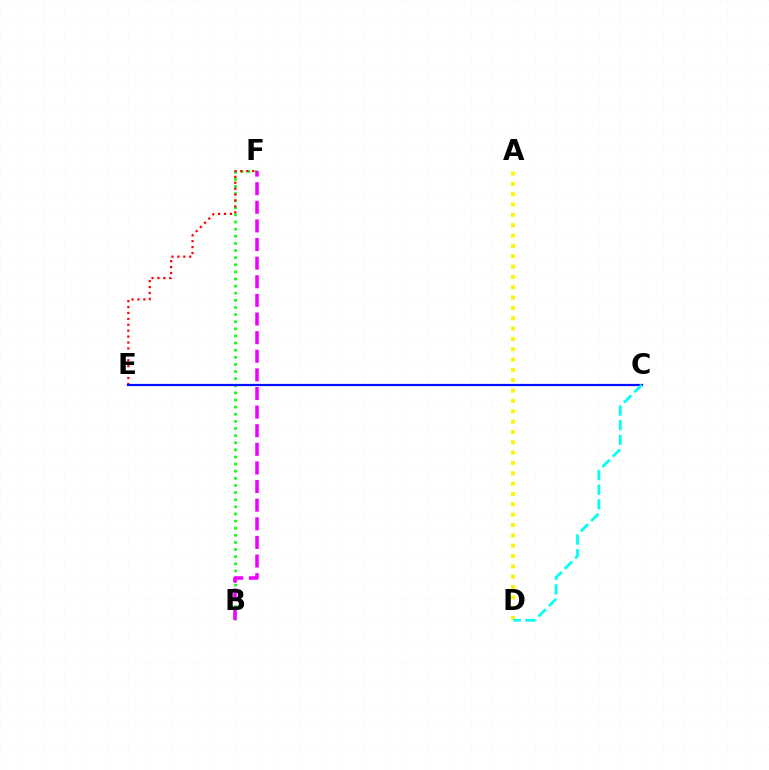{('B', 'F'): [{'color': '#08ff00', 'line_style': 'dotted', 'thickness': 1.93}, {'color': '#ee00ff', 'line_style': 'dashed', 'thickness': 2.53}], ('A', 'D'): [{'color': '#fcf500', 'line_style': 'dotted', 'thickness': 2.81}], ('E', 'F'): [{'color': '#ff0000', 'line_style': 'dotted', 'thickness': 1.61}], ('C', 'E'): [{'color': '#0010ff', 'line_style': 'solid', 'thickness': 1.6}], ('C', 'D'): [{'color': '#00fff6', 'line_style': 'dashed', 'thickness': 1.99}]}